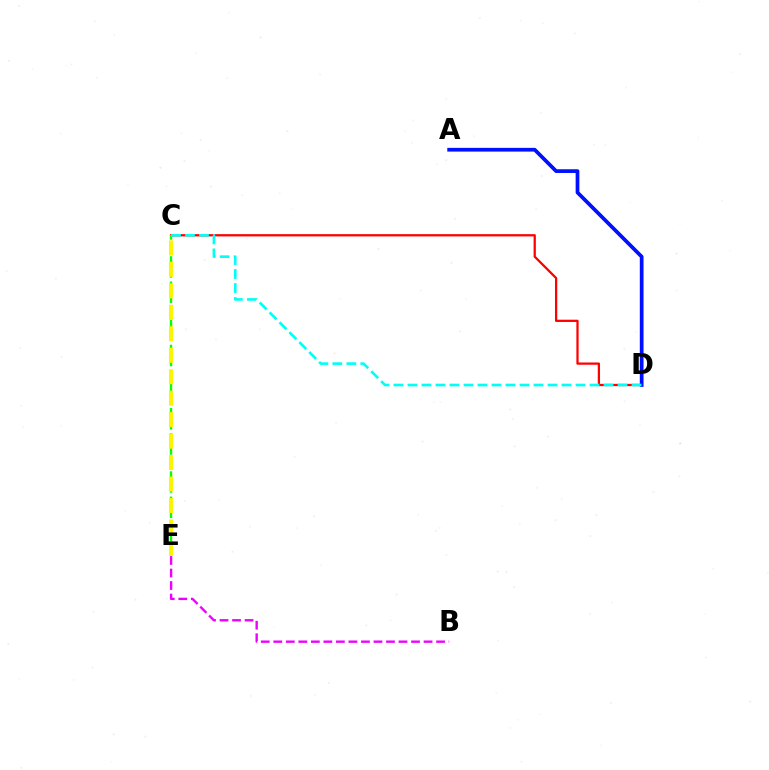{('B', 'E'): [{'color': '#ee00ff', 'line_style': 'dashed', 'thickness': 1.7}], ('C', 'D'): [{'color': '#ff0000', 'line_style': 'solid', 'thickness': 1.62}, {'color': '#00fff6', 'line_style': 'dashed', 'thickness': 1.9}], ('A', 'D'): [{'color': '#0010ff', 'line_style': 'solid', 'thickness': 2.69}], ('C', 'E'): [{'color': '#08ff00', 'line_style': 'dashed', 'thickness': 1.72}, {'color': '#fcf500', 'line_style': 'dashed', 'thickness': 2.92}]}